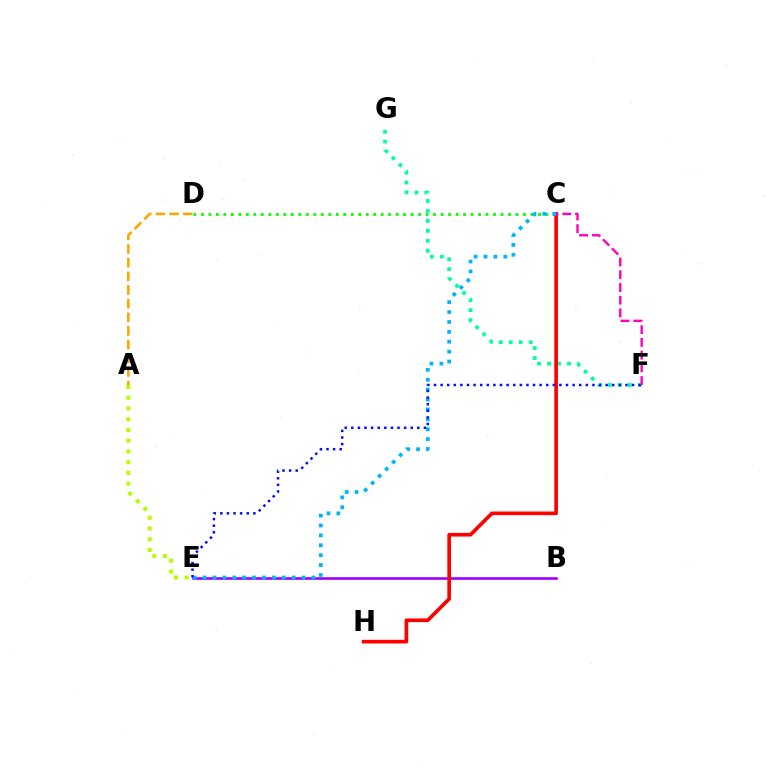{('B', 'E'): [{'color': '#9b00ff', 'line_style': 'solid', 'thickness': 1.89}], ('C', 'D'): [{'color': '#08ff00', 'line_style': 'dotted', 'thickness': 2.04}], ('F', 'G'): [{'color': '#00ff9d', 'line_style': 'dotted', 'thickness': 2.71}], ('C', 'H'): [{'color': '#ff0000', 'line_style': 'solid', 'thickness': 2.63}], ('A', 'D'): [{'color': '#ffa500', 'line_style': 'dashed', 'thickness': 1.86}], ('A', 'E'): [{'color': '#b3ff00', 'line_style': 'dotted', 'thickness': 2.92}], ('C', 'E'): [{'color': '#00b5ff', 'line_style': 'dotted', 'thickness': 2.69}], ('E', 'F'): [{'color': '#0010ff', 'line_style': 'dotted', 'thickness': 1.79}], ('C', 'F'): [{'color': '#ff00bd', 'line_style': 'dashed', 'thickness': 1.73}]}